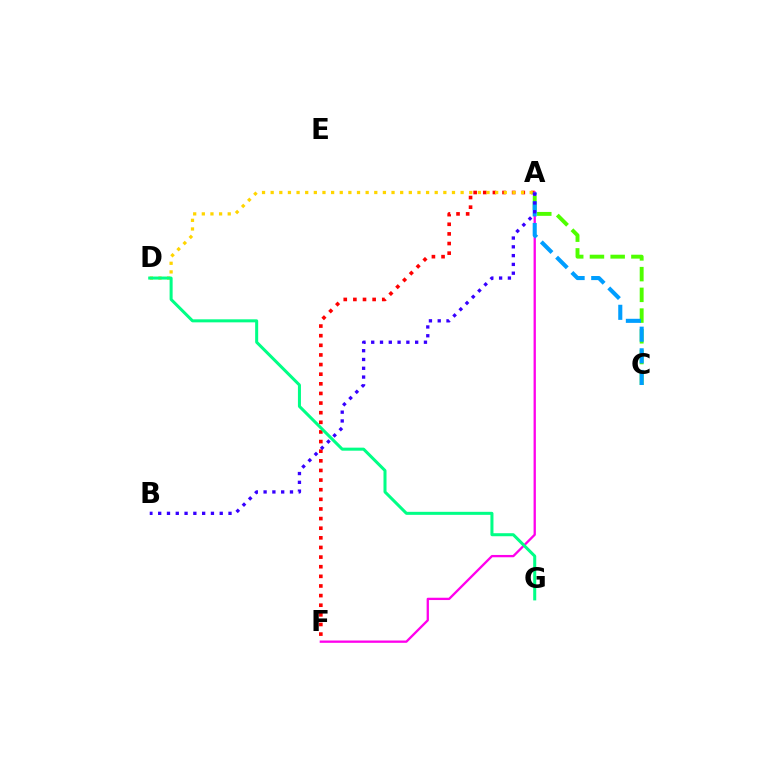{('A', 'F'): [{'color': '#ff0000', 'line_style': 'dotted', 'thickness': 2.62}, {'color': '#ff00ed', 'line_style': 'solid', 'thickness': 1.66}], ('A', 'C'): [{'color': '#4fff00', 'line_style': 'dashed', 'thickness': 2.82}, {'color': '#009eff', 'line_style': 'dashed', 'thickness': 2.94}], ('A', 'D'): [{'color': '#ffd500', 'line_style': 'dotted', 'thickness': 2.35}], ('D', 'G'): [{'color': '#00ff86', 'line_style': 'solid', 'thickness': 2.18}], ('A', 'B'): [{'color': '#3700ff', 'line_style': 'dotted', 'thickness': 2.39}]}